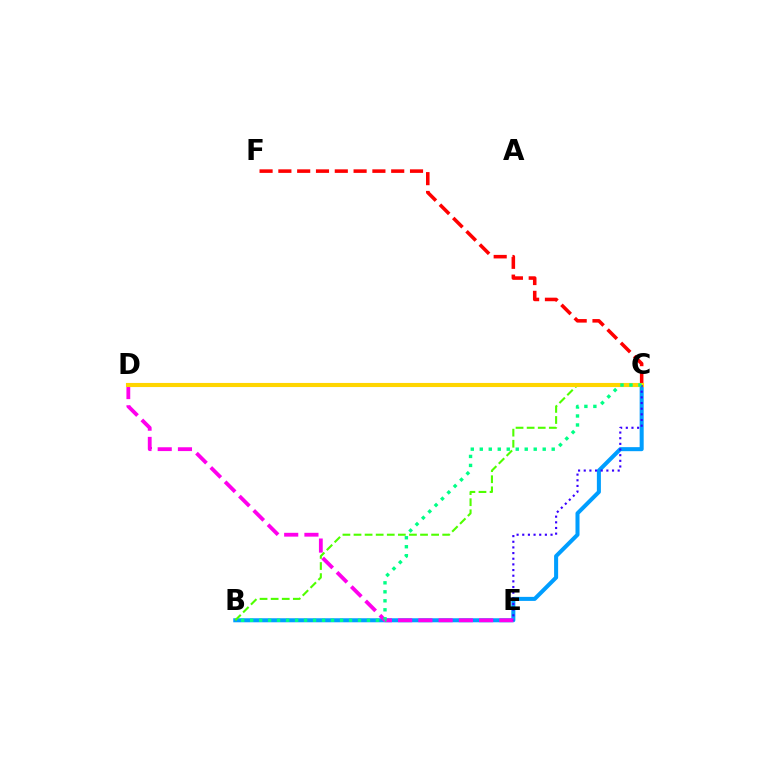{('B', 'C'): [{'color': '#009eff', 'line_style': 'solid', 'thickness': 2.9}, {'color': '#4fff00', 'line_style': 'dashed', 'thickness': 1.51}, {'color': '#00ff86', 'line_style': 'dotted', 'thickness': 2.44}], ('D', 'E'): [{'color': '#ff00ed', 'line_style': 'dashed', 'thickness': 2.75}], ('C', 'F'): [{'color': '#ff0000', 'line_style': 'dashed', 'thickness': 2.55}], ('C', 'D'): [{'color': '#ffd500', 'line_style': 'solid', 'thickness': 2.95}], ('C', 'E'): [{'color': '#3700ff', 'line_style': 'dotted', 'thickness': 1.54}]}